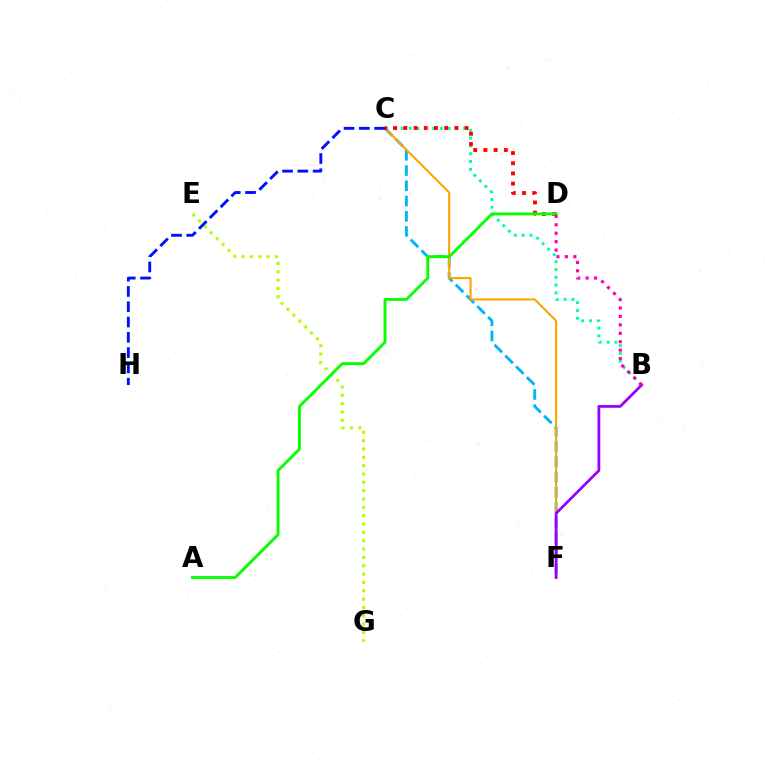{('B', 'C'): [{'color': '#00ff9d', 'line_style': 'dotted', 'thickness': 2.12}], ('C', 'F'): [{'color': '#00b5ff', 'line_style': 'dashed', 'thickness': 2.07}, {'color': '#ffa500', 'line_style': 'solid', 'thickness': 1.53}], ('E', 'G'): [{'color': '#b3ff00', 'line_style': 'dotted', 'thickness': 2.27}], ('B', 'F'): [{'color': '#9b00ff', 'line_style': 'solid', 'thickness': 2.01}], ('C', 'D'): [{'color': '#ff0000', 'line_style': 'dotted', 'thickness': 2.77}], ('A', 'D'): [{'color': '#08ff00', 'line_style': 'solid', 'thickness': 2.08}], ('B', 'D'): [{'color': '#ff00bd', 'line_style': 'dotted', 'thickness': 2.29}], ('C', 'H'): [{'color': '#0010ff', 'line_style': 'dashed', 'thickness': 2.08}]}